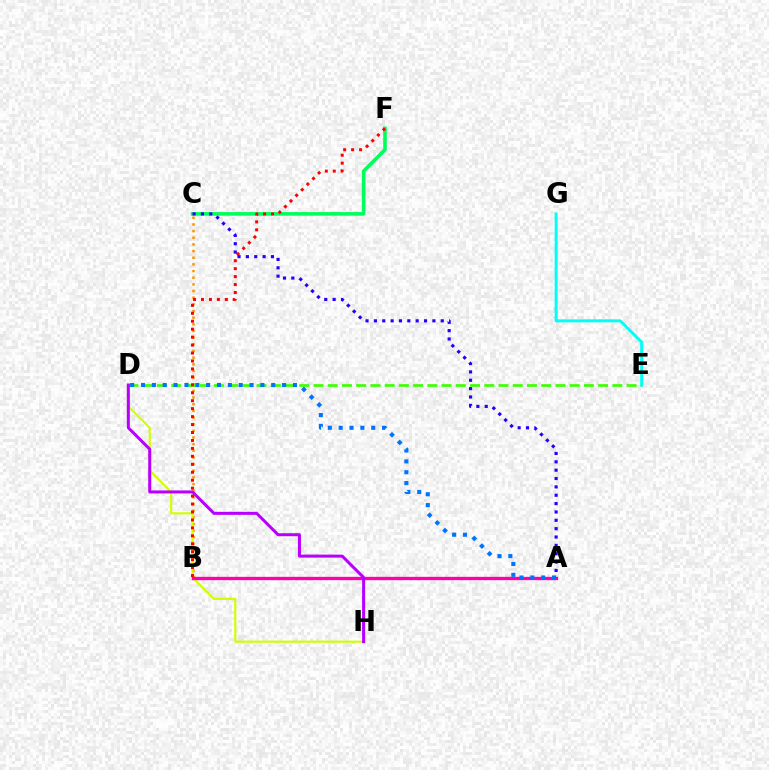{('B', 'C'): [{'color': '#ff9400', 'line_style': 'dotted', 'thickness': 1.81}], ('D', 'H'): [{'color': '#d1ff00', 'line_style': 'solid', 'thickness': 1.55}, {'color': '#b900ff', 'line_style': 'solid', 'thickness': 2.18}], ('A', 'B'): [{'color': '#ff00ac', 'line_style': 'solid', 'thickness': 2.39}], ('C', 'F'): [{'color': '#00ff5c', 'line_style': 'solid', 'thickness': 2.6}], ('D', 'E'): [{'color': '#3dff00', 'line_style': 'dashed', 'thickness': 1.93}], ('B', 'F'): [{'color': '#ff0000', 'line_style': 'dotted', 'thickness': 2.16}], ('E', 'G'): [{'color': '#00fff6', 'line_style': 'solid', 'thickness': 2.13}], ('A', 'C'): [{'color': '#2500ff', 'line_style': 'dotted', 'thickness': 2.27}], ('A', 'D'): [{'color': '#0074ff', 'line_style': 'dotted', 'thickness': 2.95}]}